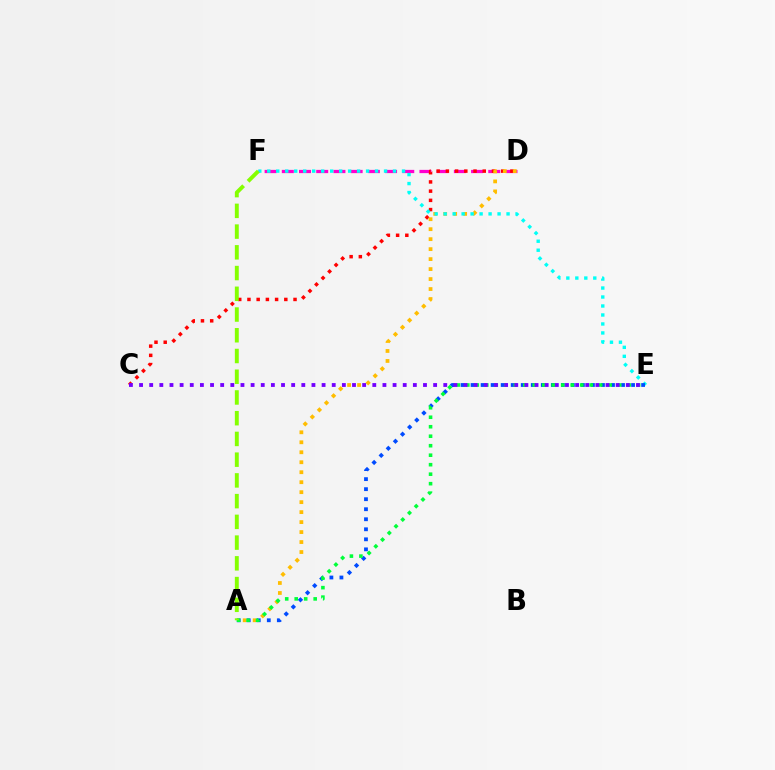{('D', 'F'): [{'color': '#ff00cf', 'line_style': 'dashed', 'thickness': 2.34}], ('C', 'D'): [{'color': '#ff0000', 'line_style': 'dotted', 'thickness': 2.5}], ('A', 'D'): [{'color': '#ffbd00', 'line_style': 'dotted', 'thickness': 2.71}], ('E', 'F'): [{'color': '#00fff6', 'line_style': 'dotted', 'thickness': 2.44}], ('A', 'E'): [{'color': '#004bff', 'line_style': 'dotted', 'thickness': 2.73}, {'color': '#00ff39', 'line_style': 'dotted', 'thickness': 2.58}], ('C', 'E'): [{'color': '#7200ff', 'line_style': 'dotted', 'thickness': 2.76}], ('A', 'F'): [{'color': '#84ff00', 'line_style': 'dashed', 'thickness': 2.82}]}